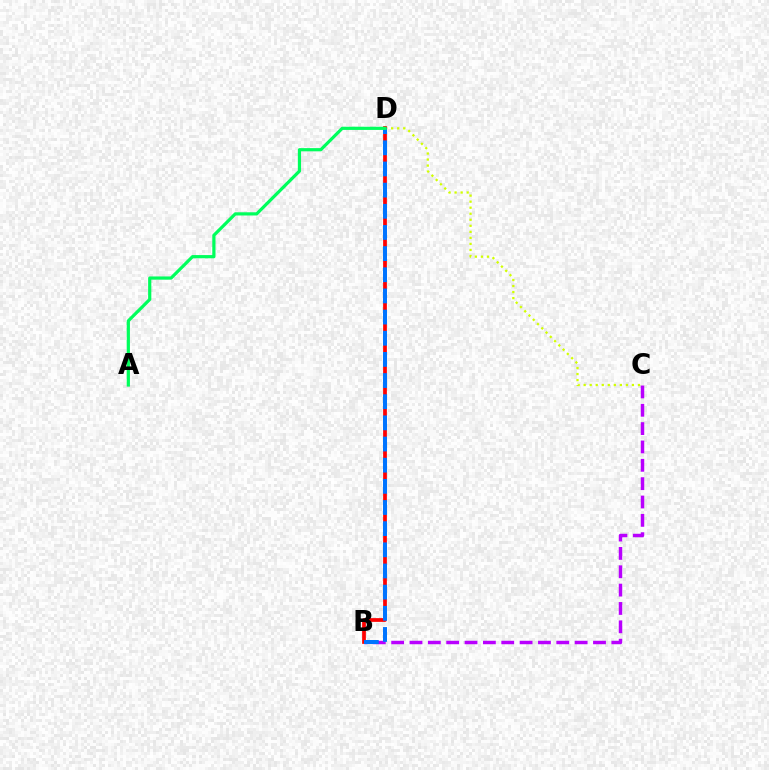{('B', 'C'): [{'color': '#b900ff', 'line_style': 'dashed', 'thickness': 2.49}], ('C', 'D'): [{'color': '#d1ff00', 'line_style': 'dotted', 'thickness': 1.64}], ('B', 'D'): [{'color': '#ff0000', 'line_style': 'solid', 'thickness': 2.69}, {'color': '#0074ff', 'line_style': 'dashed', 'thickness': 2.87}], ('A', 'D'): [{'color': '#00ff5c', 'line_style': 'solid', 'thickness': 2.31}]}